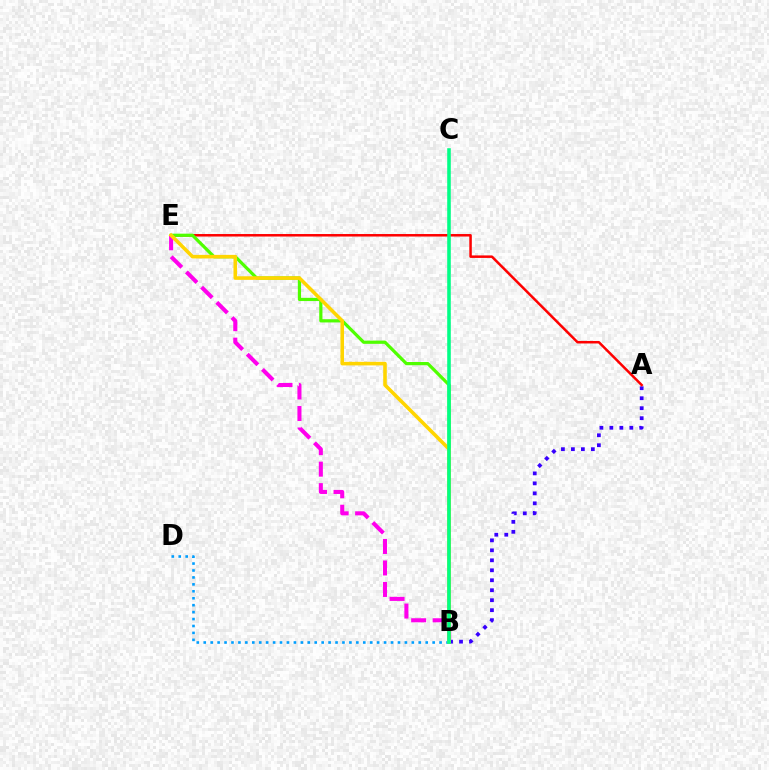{('A', 'B'): [{'color': '#3700ff', 'line_style': 'dotted', 'thickness': 2.71}], ('A', 'E'): [{'color': '#ff0000', 'line_style': 'solid', 'thickness': 1.8}], ('B', 'E'): [{'color': '#4fff00', 'line_style': 'solid', 'thickness': 2.31}, {'color': '#ff00ed', 'line_style': 'dashed', 'thickness': 2.92}, {'color': '#ffd500', 'line_style': 'solid', 'thickness': 2.58}], ('B', 'D'): [{'color': '#009eff', 'line_style': 'dotted', 'thickness': 1.88}], ('B', 'C'): [{'color': '#00ff86', 'line_style': 'solid', 'thickness': 2.57}]}